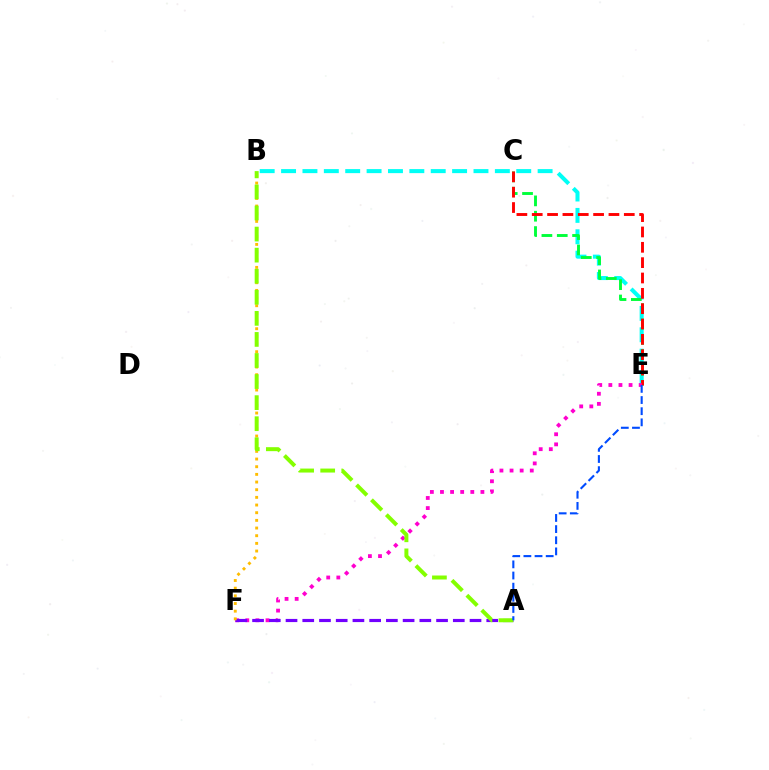{('B', 'E'): [{'color': '#00fff6', 'line_style': 'dashed', 'thickness': 2.9}], ('C', 'E'): [{'color': '#00ff39', 'line_style': 'dashed', 'thickness': 2.08}, {'color': '#ff0000', 'line_style': 'dashed', 'thickness': 2.08}], ('E', 'F'): [{'color': '#ff00cf', 'line_style': 'dotted', 'thickness': 2.75}], ('A', 'F'): [{'color': '#7200ff', 'line_style': 'dashed', 'thickness': 2.27}], ('B', 'F'): [{'color': '#ffbd00', 'line_style': 'dotted', 'thickness': 2.08}], ('A', 'B'): [{'color': '#84ff00', 'line_style': 'dashed', 'thickness': 2.86}], ('A', 'E'): [{'color': '#004bff', 'line_style': 'dashed', 'thickness': 1.51}]}